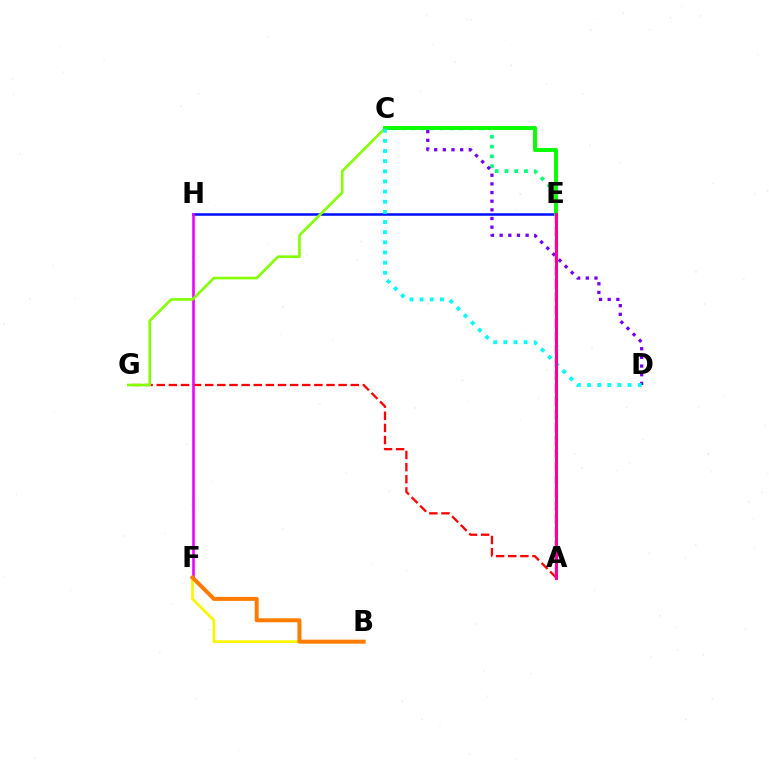{('C', 'E'): [{'color': '#00ff74', 'line_style': 'dotted', 'thickness': 2.65}, {'color': '#08ff00', 'line_style': 'solid', 'thickness': 2.82}], ('E', 'H'): [{'color': '#0010ff', 'line_style': 'solid', 'thickness': 1.82}], ('A', 'G'): [{'color': '#ff0000', 'line_style': 'dashed', 'thickness': 1.65}], ('F', 'H'): [{'color': '#ee00ff', 'line_style': 'solid', 'thickness': 1.88}], ('A', 'E'): [{'color': '#008cff', 'line_style': 'dashed', 'thickness': 1.78}, {'color': '#ff0094', 'line_style': 'solid', 'thickness': 2.23}], ('C', 'G'): [{'color': '#84ff00', 'line_style': 'solid', 'thickness': 1.89}], ('C', 'D'): [{'color': '#7200ff', 'line_style': 'dotted', 'thickness': 2.35}, {'color': '#00fff6', 'line_style': 'dotted', 'thickness': 2.76}], ('B', 'F'): [{'color': '#fcf500', 'line_style': 'solid', 'thickness': 1.97}, {'color': '#ff7c00', 'line_style': 'solid', 'thickness': 2.88}]}